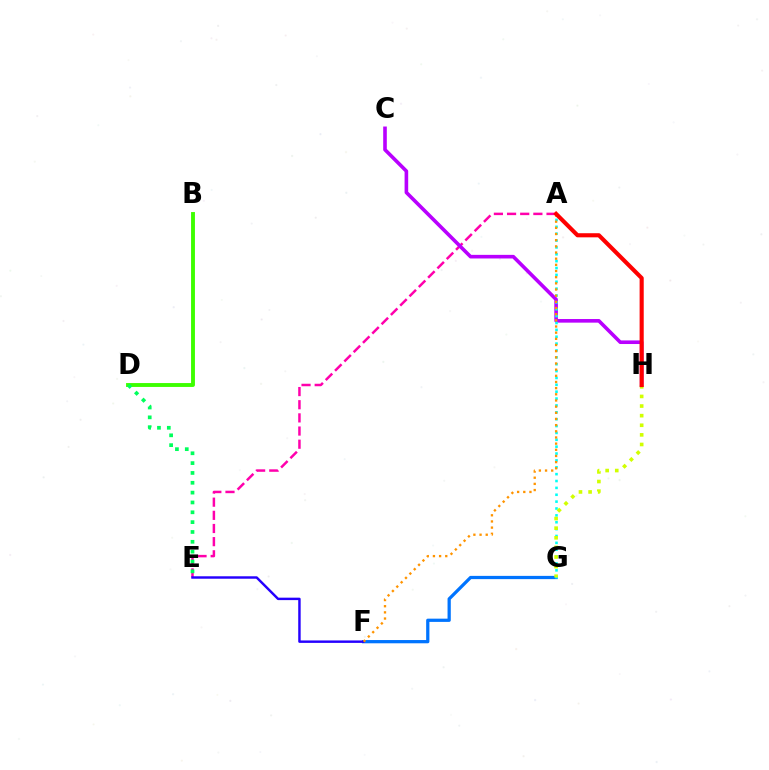{('A', 'E'): [{'color': '#ff00ac', 'line_style': 'dashed', 'thickness': 1.79}], ('C', 'H'): [{'color': '#b900ff', 'line_style': 'solid', 'thickness': 2.6}], ('F', 'G'): [{'color': '#0074ff', 'line_style': 'solid', 'thickness': 2.34}], ('B', 'D'): [{'color': '#3dff00', 'line_style': 'solid', 'thickness': 2.79}], ('A', 'G'): [{'color': '#00fff6', 'line_style': 'dotted', 'thickness': 1.87}], ('E', 'F'): [{'color': '#2500ff', 'line_style': 'solid', 'thickness': 1.76}], ('D', 'E'): [{'color': '#00ff5c', 'line_style': 'dotted', 'thickness': 2.67}], ('G', 'H'): [{'color': '#d1ff00', 'line_style': 'dotted', 'thickness': 2.61}], ('A', 'F'): [{'color': '#ff9400', 'line_style': 'dotted', 'thickness': 1.67}], ('A', 'H'): [{'color': '#ff0000', 'line_style': 'solid', 'thickness': 2.96}]}